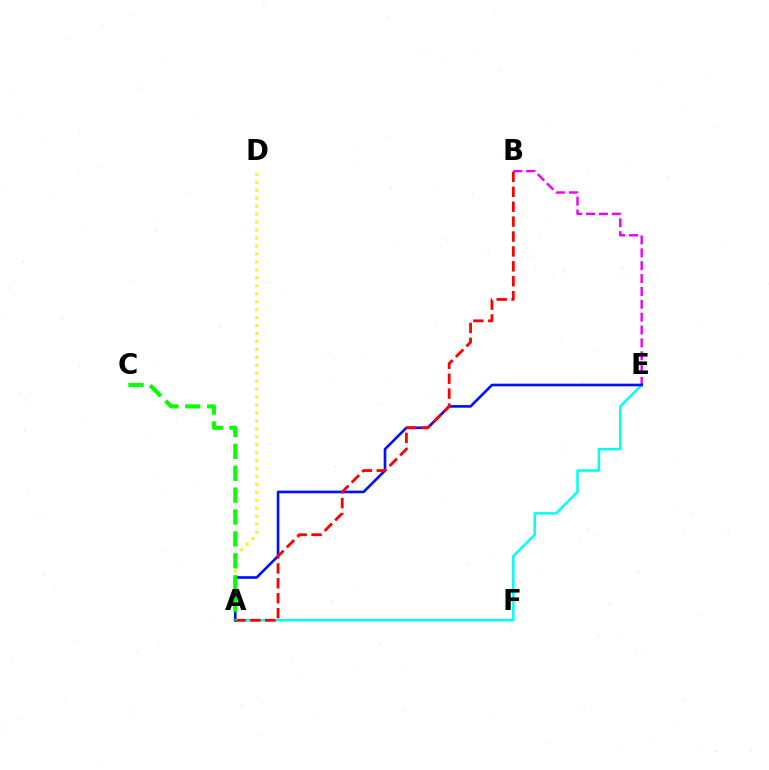{('A', 'D'): [{'color': '#fcf500', 'line_style': 'dotted', 'thickness': 2.16}], ('A', 'E'): [{'color': '#00fff6', 'line_style': 'solid', 'thickness': 1.8}, {'color': '#0010ff', 'line_style': 'solid', 'thickness': 1.9}], ('B', 'E'): [{'color': '#ee00ff', 'line_style': 'dashed', 'thickness': 1.75}], ('A', 'B'): [{'color': '#ff0000', 'line_style': 'dashed', 'thickness': 2.03}], ('A', 'C'): [{'color': '#08ff00', 'line_style': 'dashed', 'thickness': 2.97}]}